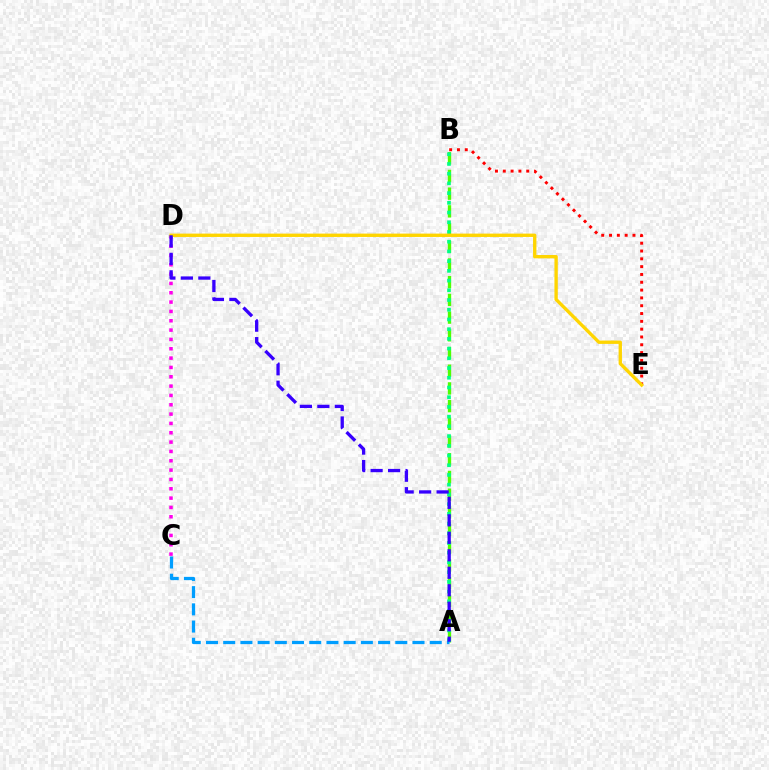{('C', 'D'): [{'color': '#ff00ed', 'line_style': 'dotted', 'thickness': 2.54}], ('A', 'B'): [{'color': '#4fff00', 'line_style': 'dashed', 'thickness': 2.41}, {'color': '#00ff86', 'line_style': 'dotted', 'thickness': 2.64}], ('B', 'E'): [{'color': '#ff0000', 'line_style': 'dotted', 'thickness': 2.12}], ('D', 'E'): [{'color': '#ffd500', 'line_style': 'solid', 'thickness': 2.41}], ('A', 'C'): [{'color': '#009eff', 'line_style': 'dashed', 'thickness': 2.34}], ('A', 'D'): [{'color': '#3700ff', 'line_style': 'dashed', 'thickness': 2.37}]}